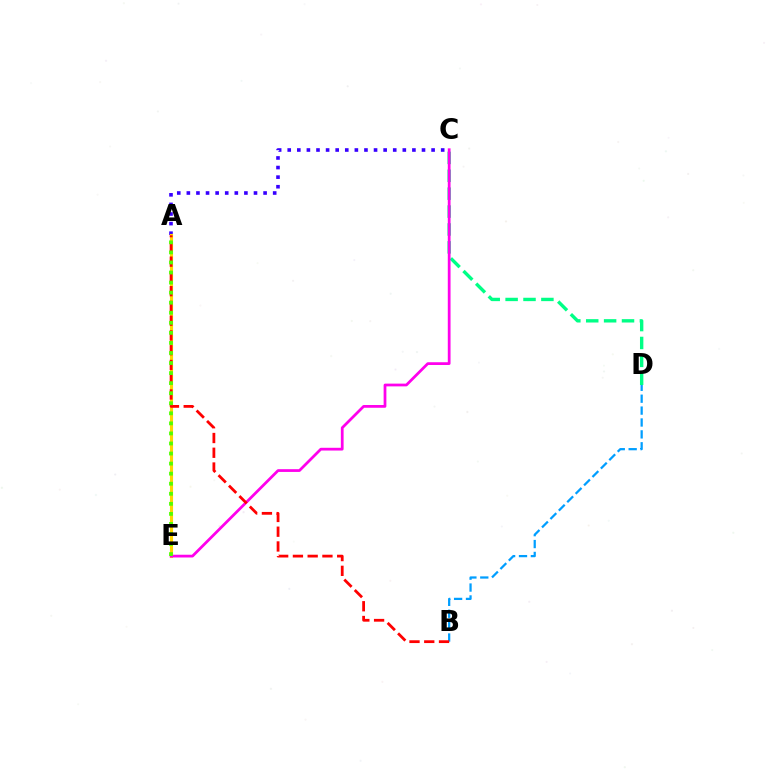{('B', 'D'): [{'color': '#009eff', 'line_style': 'dashed', 'thickness': 1.62}], ('C', 'D'): [{'color': '#00ff86', 'line_style': 'dashed', 'thickness': 2.43}], ('A', 'C'): [{'color': '#3700ff', 'line_style': 'dotted', 'thickness': 2.61}], ('A', 'E'): [{'color': '#ffd500', 'line_style': 'solid', 'thickness': 2.25}, {'color': '#4fff00', 'line_style': 'dotted', 'thickness': 2.73}], ('C', 'E'): [{'color': '#ff00ed', 'line_style': 'solid', 'thickness': 1.98}], ('A', 'B'): [{'color': '#ff0000', 'line_style': 'dashed', 'thickness': 2.0}]}